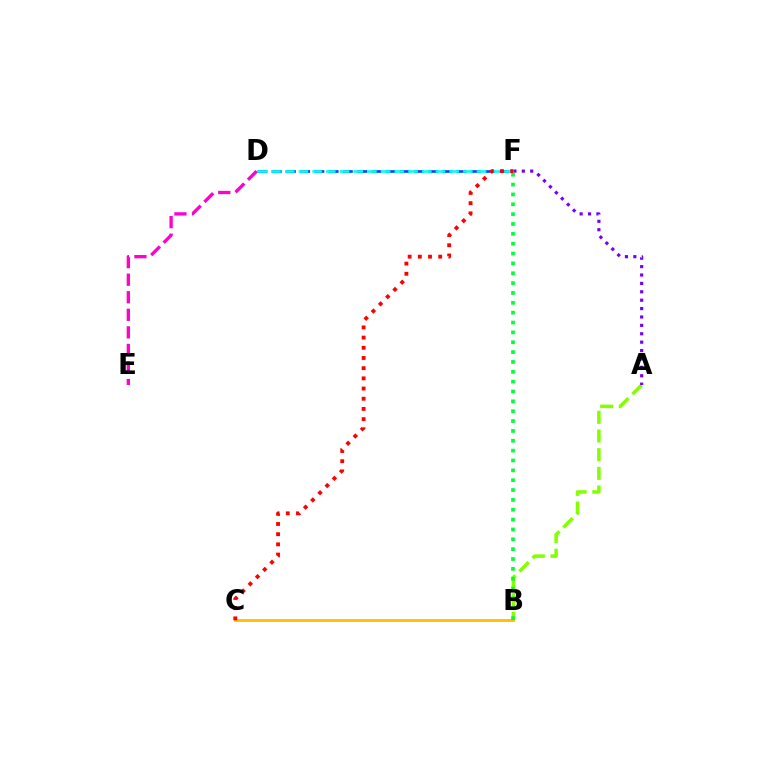{('D', 'F'): [{'color': '#004bff', 'line_style': 'dashed', 'thickness': 1.93}, {'color': '#00fff6', 'line_style': 'dashed', 'thickness': 1.86}], ('D', 'E'): [{'color': '#ff00cf', 'line_style': 'dashed', 'thickness': 2.39}], ('A', 'B'): [{'color': '#84ff00', 'line_style': 'dashed', 'thickness': 2.54}], ('B', 'C'): [{'color': '#ffbd00', 'line_style': 'solid', 'thickness': 2.01}], ('A', 'F'): [{'color': '#7200ff', 'line_style': 'dotted', 'thickness': 2.28}], ('B', 'F'): [{'color': '#00ff39', 'line_style': 'dotted', 'thickness': 2.68}], ('C', 'F'): [{'color': '#ff0000', 'line_style': 'dotted', 'thickness': 2.77}]}